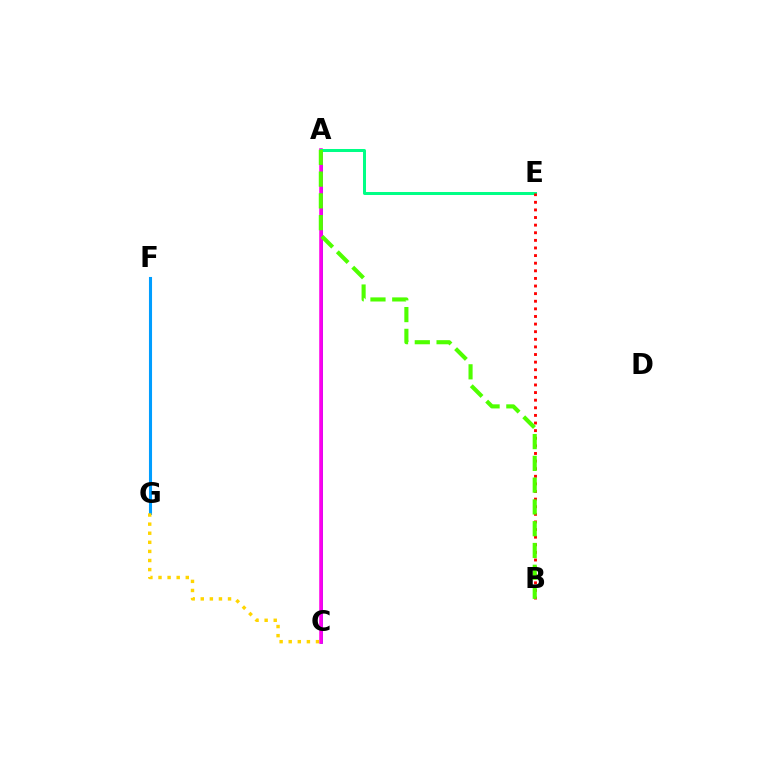{('A', 'C'): [{'color': '#3700ff', 'line_style': 'solid', 'thickness': 1.83}, {'color': '#ff00ed', 'line_style': 'solid', 'thickness': 2.56}], ('A', 'E'): [{'color': '#00ff86', 'line_style': 'solid', 'thickness': 2.16}], ('F', 'G'): [{'color': '#009eff', 'line_style': 'solid', 'thickness': 2.22}], ('B', 'E'): [{'color': '#ff0000', 'line_style': 'dotted', 'thickness': 2.07}], ('C', 'G'): [{'color': '#ffd500', 'line_style': 'dotted', 'thickness': 2.47}], ('A', 'B'): [{'color': '#4fff00', 'line_style': 'dashed', 'thickness': 2.96}]}